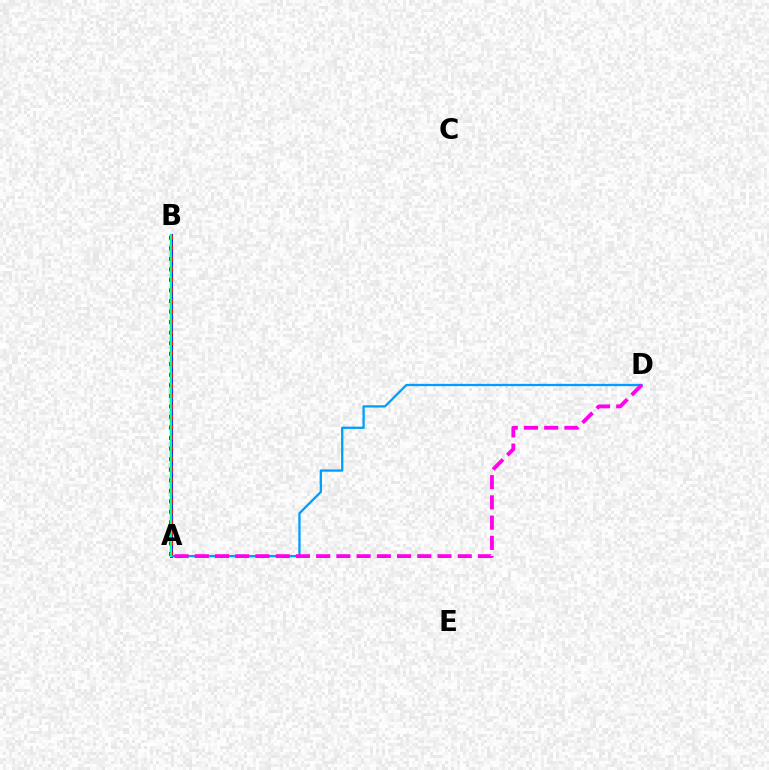{('A', 'B'): [{'color': '#ffd500', 'line_style': 'dotted', 'thickness': 2.03}, {'color': '#3700ff', 'line_style': 'solid', 'thickness': 2.24}, {'color': '#4fff00', 'line_style': 'dashed', 'thickness': 1.6}, {'color': '#ff0000', 'line_style': 'dotted', 'thickness': 2.86}, {'color': '#00ff86', 'line_style': 'solid', 'thickness': 1.59}], ('A', 'D'): [{'color': '#009eff', 'line_style': 'solid', 'thickness': 1.65}, {'color': '#ff00ed', 'line_style': 'dashed', 'thickness': 2.75}]}